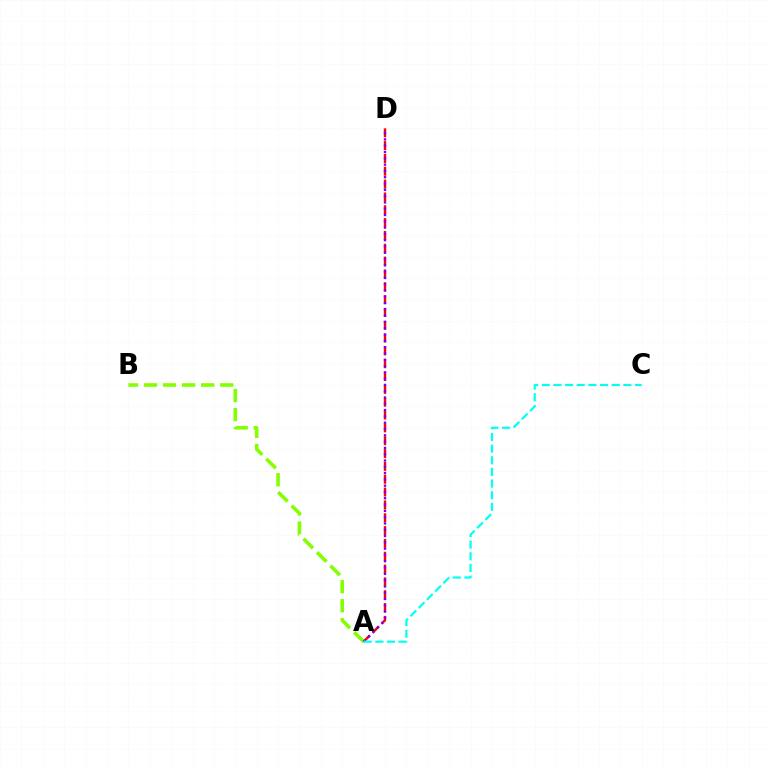{('A', 'B'): [{'color': '#84ff00', 'line_style': 'dashed', 'thickness': 2.59}], ('A', 'D'): [{'color': '#ff0000', 'line_style': 'dashed', 'thickness': 1.74}, {'color': '#7200ff', 'line_style': 'dotted', 'thickness': 1.71}], ('A', 'C'): [{'color': '#00fff6', 'line_style': 'dashed', 'thickness': 1.58}]}